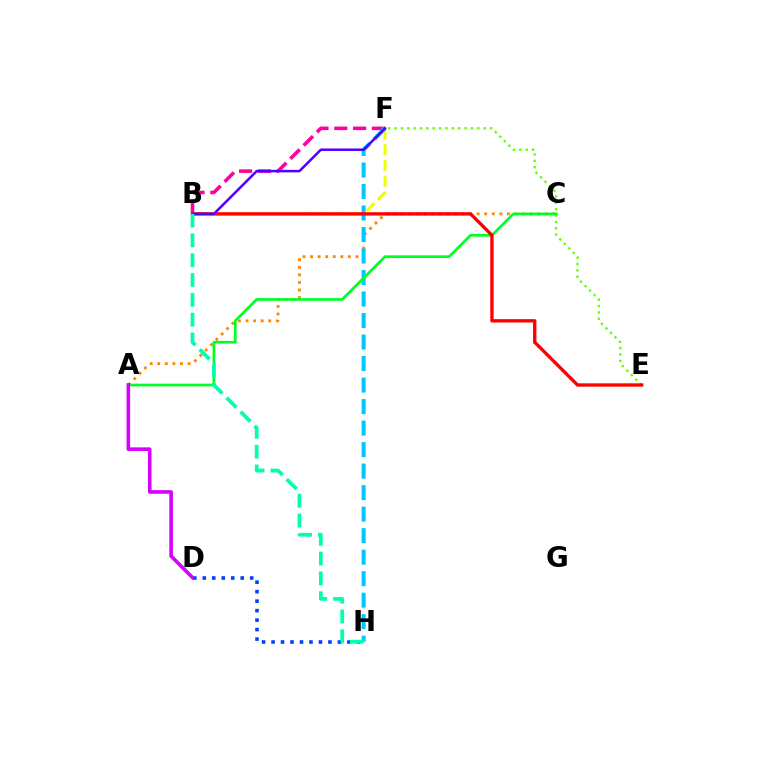{('D', 'H'): [{'color': '#003fff', 'line_style': 'dotted', 'thickness': 2.58}], ('A', 'C'): [{'color': '#ff8800', 'line_style': 'dotted', 'thickness': 2.06}, {'color': '#00ff27', 'line_style': 'solid', 'thickness': 1.94}], ('B', 'F'): [{'color': '#eeff00', 'line_style': 'dashed', 'thickness': 2.15}, {'color': '#ff00a0', 'line_style': 'dashed', 'thickness': 2.56}, {'color': '#4f00ff', 'line_style': 'solid', 'thickness': 1.8}], ('E', 'F'): [{'color': '#66ff00', 'line_style': 'dotted', 'thickness': 1.73}], ('F', 'H'): [{'color': '#00c7ff', 'line_style': 'dashed', 'thickness': 2.92}], ('A', 'D'): [{'color': '#d600ff', 'line_style': 'solid', 'thickness': 2.6}], ('B', 'E'): [{'color': '#ff0000', 'line_style': 'solid', 'thickness': 2.42}], ('B', 'H'): [{'color': '#00ffaf', 'line_style': 'dashed', 'thickness': 2.69}]}